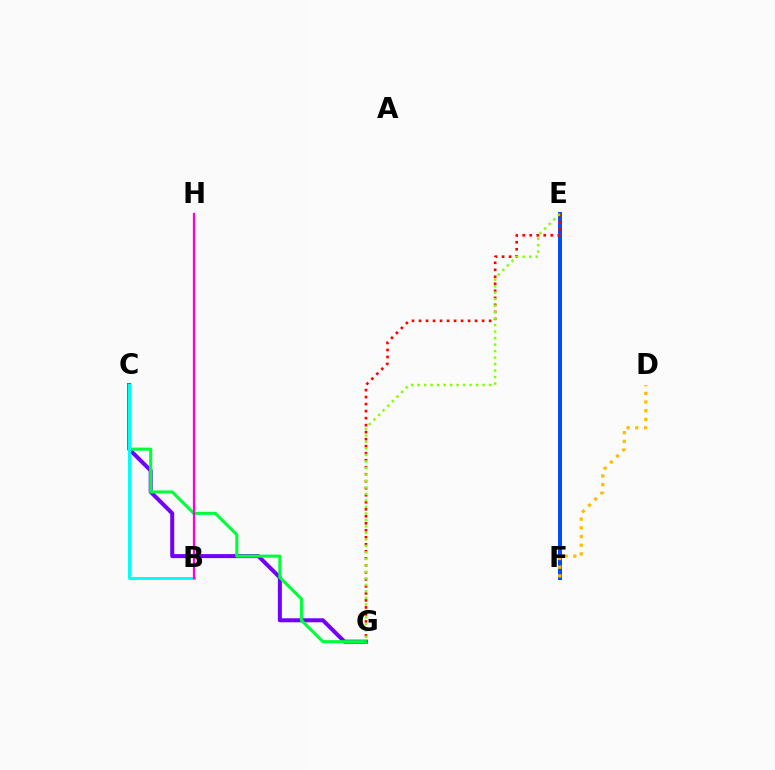{('C', 'G'): [{'color': '#7200ff', 'line_style': 'solid', 'thickness': 2.89}, {'color': '#00ff39', 'line_style': 'solid', 'thickness': 2.21}], ('E', 'F'): [{'color': '#004bff', 'line_style': 'solid', 'thickness': 2.85}], ('E', 'G'): [{'color': '#ff0000', 'line_style': 'dotted', 'thickness': 1.9}, {'color': '#84ff00', 'line_style': 'dotted', 'thickness': 1.77}], ('D', 'F'): [{'color': '#ffbd00', 'line_style': 'dotted', 'thickness': 2.36}], ('B', 'C'): [{'color': '#00fff6', 'line_style': 'solid', 'thickness': 2.13}], ('B', 'H'): [{'color': '#ff00cf', 'line_style': 'solid', 'thickness': 1.61}]}